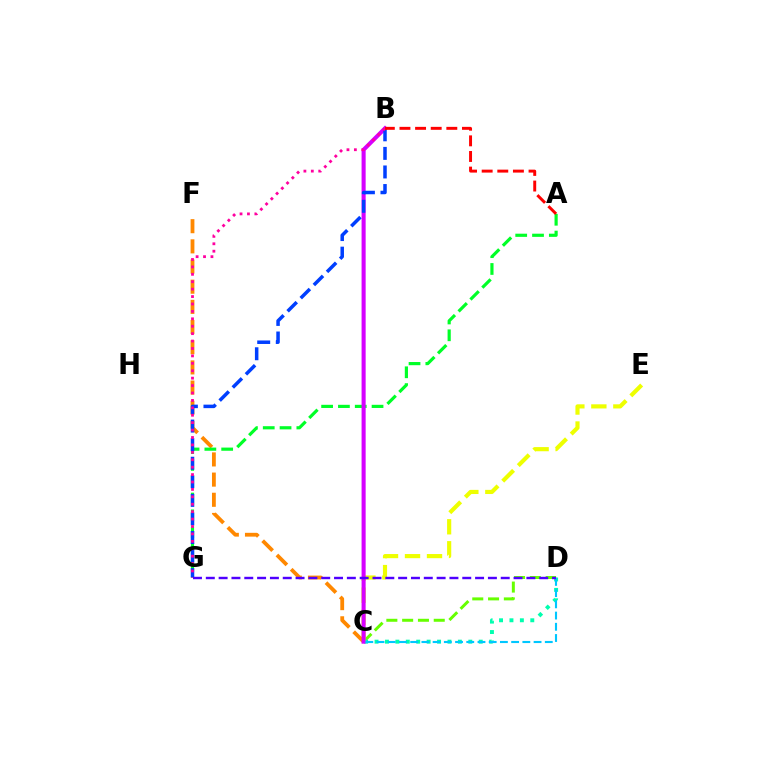{('C', 'D'): [{'color': '#66ff00', 'line_style': 'dashed', 'thickness': 2.15}, {'color': '#00ffaf', 'line_style': 'dotted', 'thickness': 2.83}, {'color': '#00c7ff', 'line_style': 'dashed', 'thickness': 1.52}], ('C', 'E'): [{'color': '#eeff00', 'line_style': 'dashed', 'thickness': 2.99}], ('C', 'F'): [{'color': '#ff8800', 'line_style': 'dashed', 'thickness': 2.74}], ('A', 'G'): [{'color': '#00ff27', 'line_style': 'dashed', 'thickness': 2.28}], ('B', 'C'): [{'color': '#d600ff', 'line_style': 'solid', 'thickness': 2.93}], ('B', 'G'): [{'color': '#003fff', 'line_style': 'dashed', 'thickness': 2.52}, {'color': '#ff00a0', 'line_style': 'dotted', 'thickness': 2.02}], ('A', 'B'): [{'color': '#ff0000', 'line_style': 'dashed', 'thickness': 2.12}], ('D', 'G'): [{'color': '#4f00ff', 'line_style': 'dashed', 'thickness': 1.74}]}